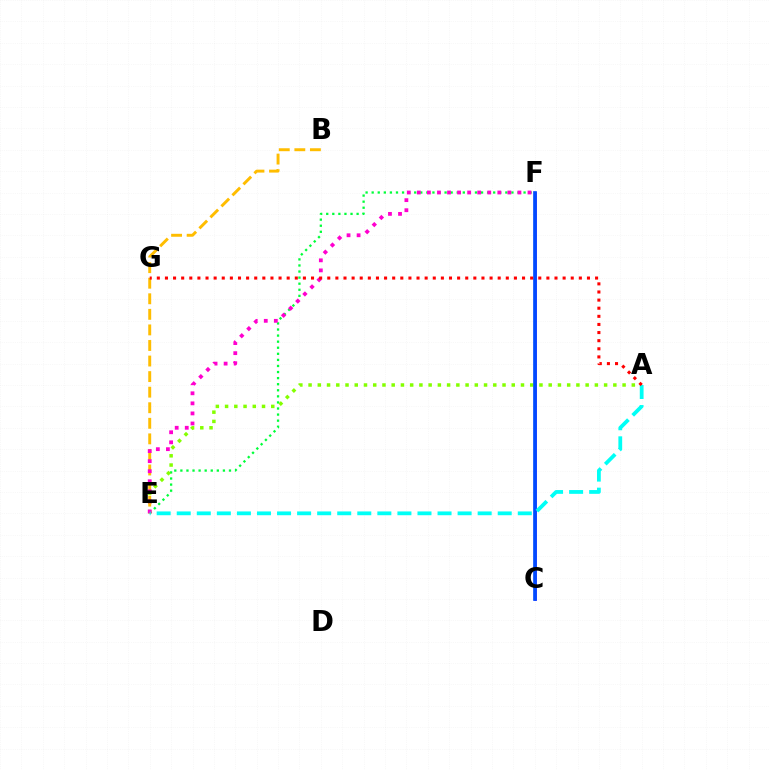{('E', 'F'): [{'color': '#00ff39', 'line_style': 'dotted', 'thickness': 1.65}, {'color': '#ff00cf', 'line_style': 'dotted', 'thickness': 2.73}], ('A', 'E'): [{'color': '#84ff00', 'line_style': 'dotted', 'thickness': 2.51}, {'color': '#00fff6', 'line_style': 'dashed', 'thickness': 2.73}], ('C', 'F'): [{'color': '#7200ff', 'line_style': 'solid', 'thickness': 1.83}, {'color': '#004bff', 'line_style': 'solid', 'thickness': 2.65}], ('B', 'E'): [{'color': '#ffbd00', 'line_style': 'dashed', 'thickness': 2.11}], ('A', 'G'): [{'color': '#ff0000', 'line_style': 'dotted', 'thickness': 2.21}]}